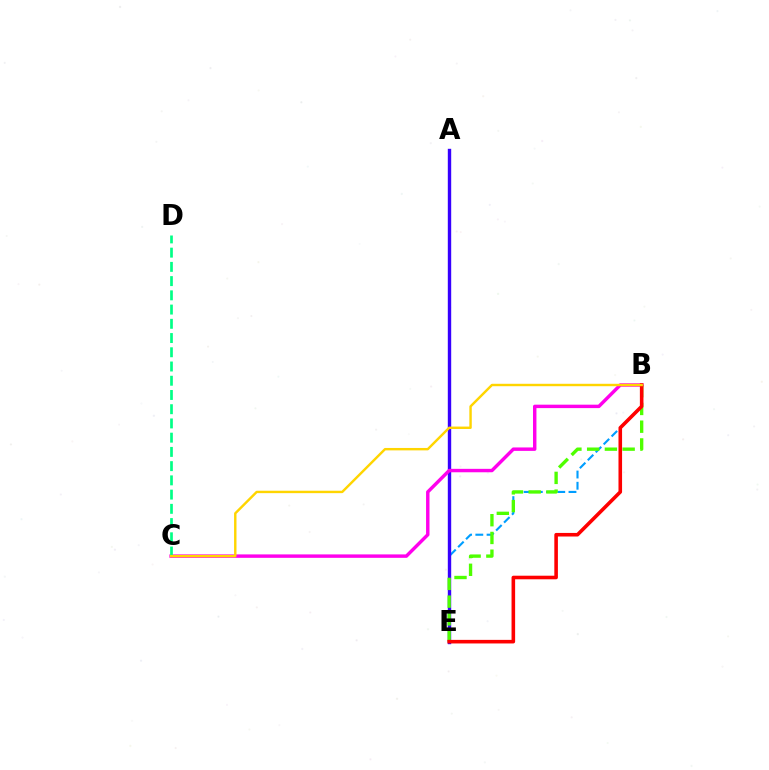{('B', 'E'): [{'color': '#009eff', 'line_style': 'dashed', 'thickness': 1.52}, {'color': '#4fff00', 'line_style': 'dashed', 'thickness': 2.41}, {'color': '#ff0000', 'line_style': 'solid', 'thickness': 2.58}], ('A', 'E'): [{'color': '#3700ff', 'line_style': 'solid', 'thickness': 2.44}], ('B', 'C'): [{'color': '#ff00ed', 'line_style': 'solid', 'thickness': 2.47}, {'color': '#ffd500', 'line_style': 'solid', 'thickness': 1.74}], ('C', 'D'): [{'color': '#00ff86', 'line_style': 'dashed', 'thickness': 1.93}]}